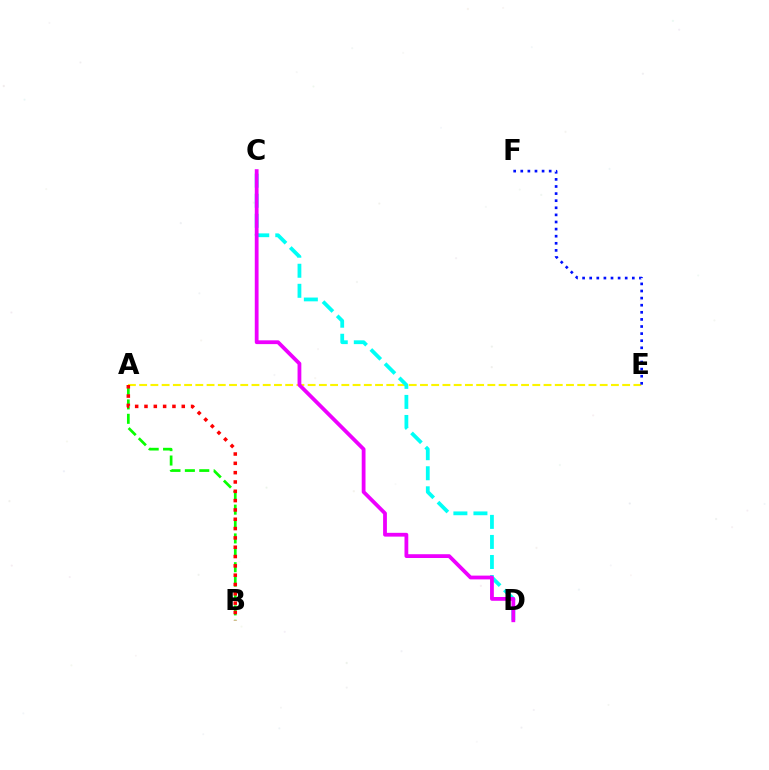{('A', 'E'): [{'color': '#fcf500', 'line_style': 'dashed', 'thickness': 1.53}], ('C', 'D'): [{'color': '#00fff6', 'line_style': 'dashed', 'thickness': 2.72}, {'color': '#ee00ff', 'line_style': 'solid', 'thickness': 2.73}], ('A', 'B'): [{'color': '#08ff00', 'line_style': 'dashed', 'thickness': 1.96}, {'color': '#ff0000', 'line_style': 'dotted', 'thickness': 2.53}], ('E', 'F'): [{'color': '#0010ff', 'line_style': 'dotted', 'thickness': 1.93}]}